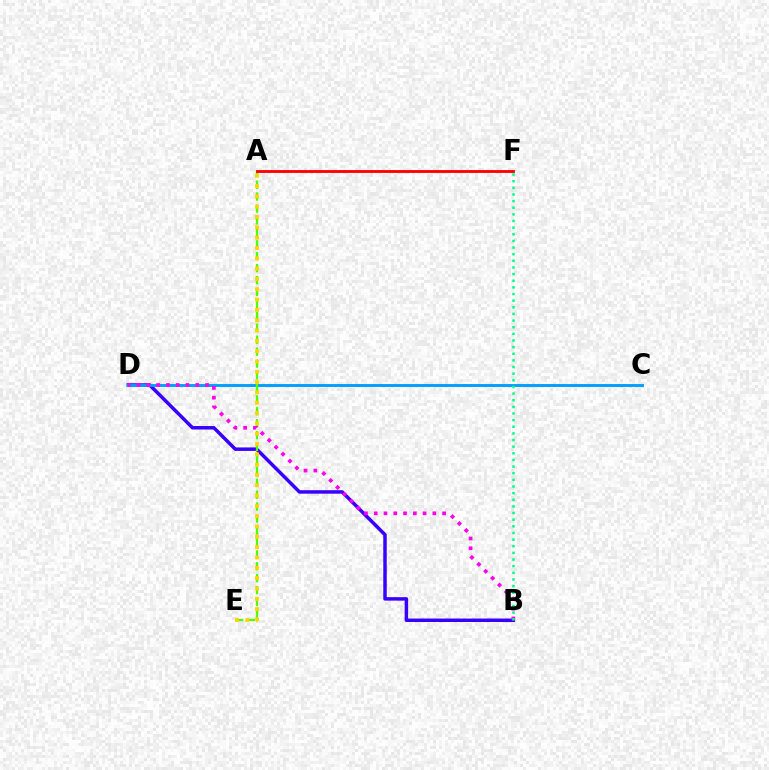{('B', 'D'): [{'color': '#3700ff', 'line_style': 'solid', 'thickness': 2.51}, {'color': '#ff00ed', 'line_style': 'dotted', 'thickness': 2.65}], ('C', 'D'): [{'color': '#009eff', 'line_style': 'solid', 'thickness': 2.07}], ('A', 'E'): [{'color': '#4fff00', 'line_style': 'dashed', 'thickness': 1.62}, {'color': '#ffd500', 'line_style': 'dotted', 'thickness': 2.8}], ('A', 'F'): [{'color': '#ff0000', 'line_style': 'solid', 'thickness': 2.05}], ('B', 'F'): [{'color': '#00ff86', 'line_style': 'dotted', 'thickness': 1.8}]}